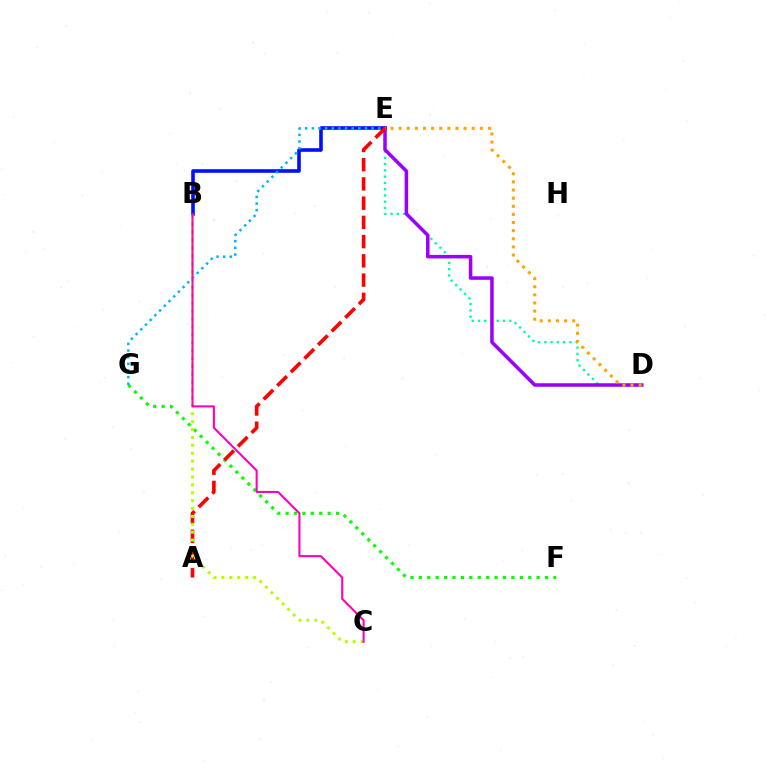{('B', 'E'): [{'color': '#0010ff', 'line_style': 'solid', 'thickness': 2.6}], ('F', 'G'): [{'color': '#08ff00', 'line_style': 'dotted', 'thickness': 2.29}], ('D', 'E'): [{'color': '#00ff9d', 'line_style': 'dotted', 'thickness': 1.7}, {'color': '#9b00ff', 'line_style': 'solid', 'thickness': 2.53}, {'color': '#ffa500', 'line_style': 'dotted', 'thickness': 2.21}], ('E', 'G'): [{'color': '#00b5ff', 'line_style': 'dotted', 'thickness': 1.81}], ('A', 'E'): [{'color': '#ff0000', 'line_style': 'dashed', 'thickness': 2.61}], ('B', 'C'): [{'color': '#b3ff00', 'line_style': 'dotted', 'thickness': 2.15}, {'color': '#ff00bd', 'line_style': 'solid', 'thickness': 1.5}]}